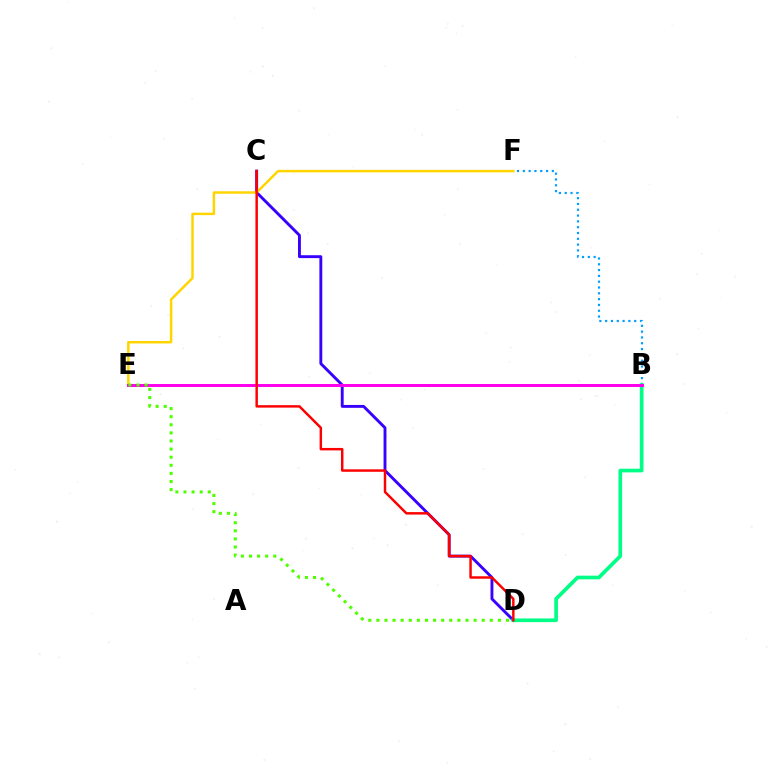{('C', 'D'): [{'color': '#3700ff', 'line_style': 'solid', 'thickness': 2.07}, {'color': '#ff0000', 'line_style': 'solid', 'thickness': 1.77}], ('B', 'F'): [{'color': '#009eff', 'line_style': 'dotted', 'thickness': 1.58}], ('E', 'F'): [{'color': '#ffd500', 'line_style': 'solid', 'thickness': 1.79}], ('B', 'D'): [{'color': '#00ff86', 'line_style': 'solid', 'thickness': 2.65}], ('B', 'E'): [{'color': '#ff00ed', 'line_style': 'solid', 'thickness': 2.13}], ('D', 'E'): [{'color': '#4fff00', 'line_style': 'dotted', 'thickness': 2.2}]}